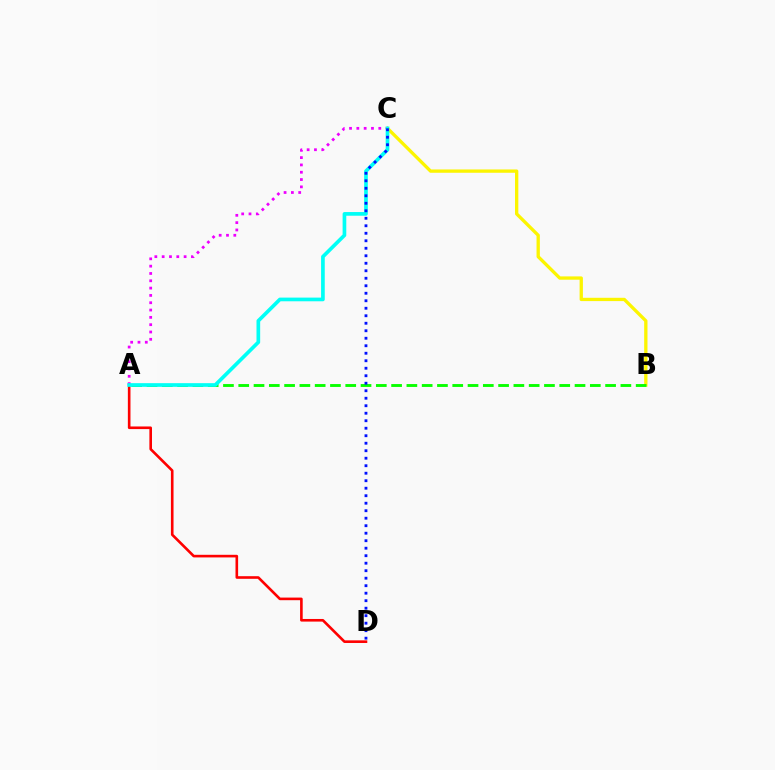{('B', 'C'): [{'color': '#fcf500', 'line_style': 'solid', 'thickness': 2.38}], ('A', 'B'): [{'color': '#08ff00', 'line_style': 'dashed', 'thickness': 2.08}], ('A', 'D'): [{'color': '#ff0000', 'line_style': 'solid', 'thickness': 1.89}], ('A', 'C'): [{'color': '#ee00ff', 'line_style': 'dotted', 'thickness': 1.99}, {'color': '#00fff6', 'line_style': 'solid', 'thickness': 2.65}], ('C', 'D'): [{'color': '#0010ff', 'line_style': 'dotted', 'thickness': 2.04}]}